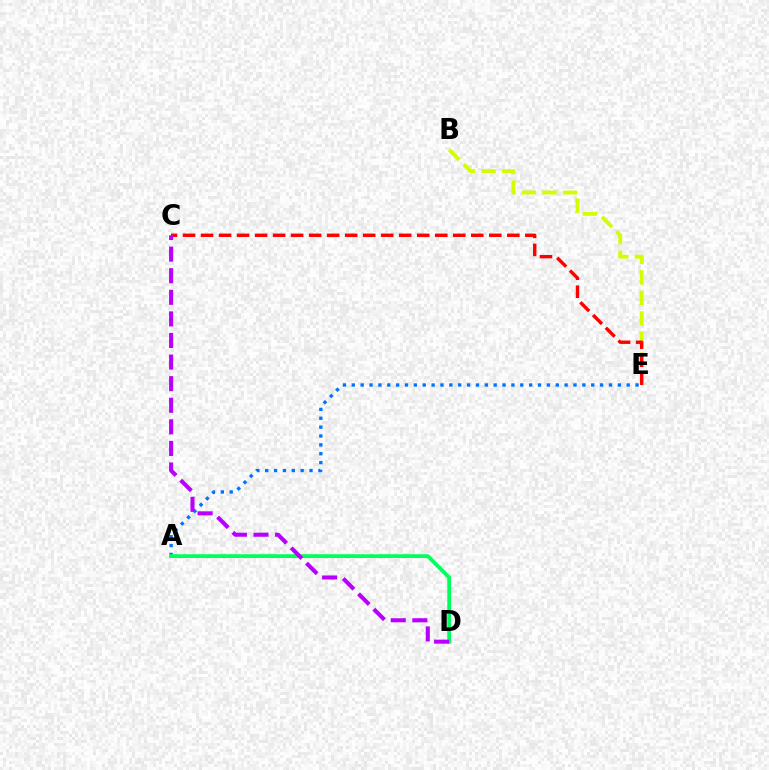{('B', 'E'): [{'color': '#d1ff00', 'line_style': 'dashed', 'thickness': 2.79}], ('A', 'E'): [{'color': '#0074ff', 'line_style': 'dotted', 'thickness': 2.41}], ('C', 'E'): [{'color': '#ff0000', 'line_style': 'dashed', 'thickness': 2.45}], ('A', 'D'): [{'color': '#00ff5c', 'line_style': 'solid', 'thickness': 2.72}], ('C', 'D'): [{'color': '#b900ff', 'line_style': 'dashed', 'thickness': 2.93}]}